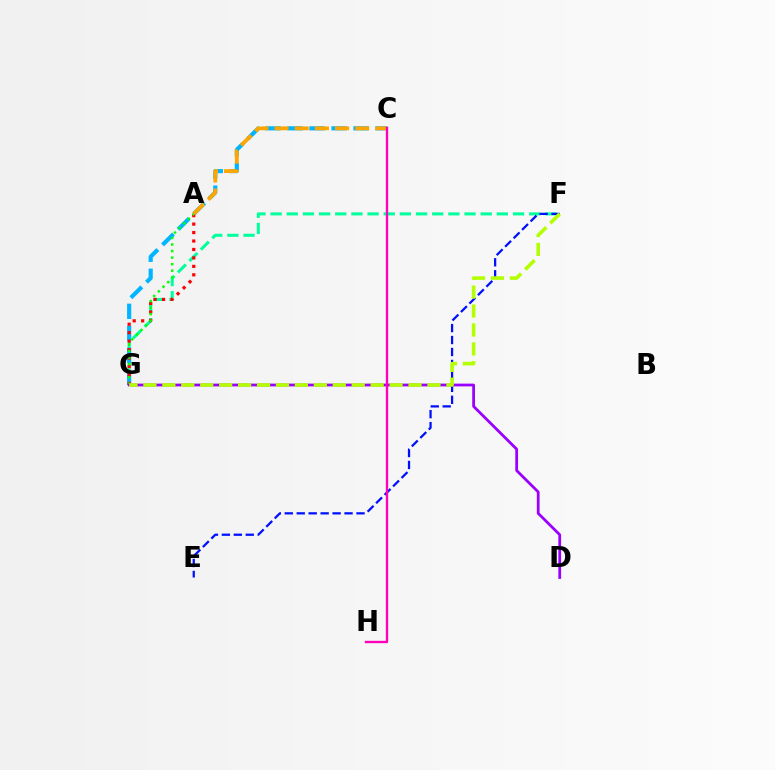{('F', 'G'): [{'color': '#00ff9d', 'line_style': 'dashed', 'thickness': 2.2}, {'color': '#b3ff00', 'line_style': 'dashed', 'thickness': 2.57}], ('C', 'G'): [{'color': '#00b5ff', 'line_style': 'dashed', 'thickness': 2.99}], ('A', 'G'): [{'color': '#ff0000', 'line_style': 'dotted', 'thickness': 2.3}, {'color': '#08ff00', 'line_style': 'dotted', 'thickness': 1.78}], ('E', 'F'): [{'color': '#0010ff', 'line_style': 'dashed', 'thickness': 1.62}], ('A', 'C'): [{'color': '#ffa500', 'line_style': 'dashed', 'thickness': 2.74}], ('D', 'G'): [{'color': '#9b00ff', 'line_style': 'solid', 'thickness': 1.99}], ('C', 'H'): [{'color': '#ff00bd', 'line_style': 'solid', 'thickness': 1.7}]}